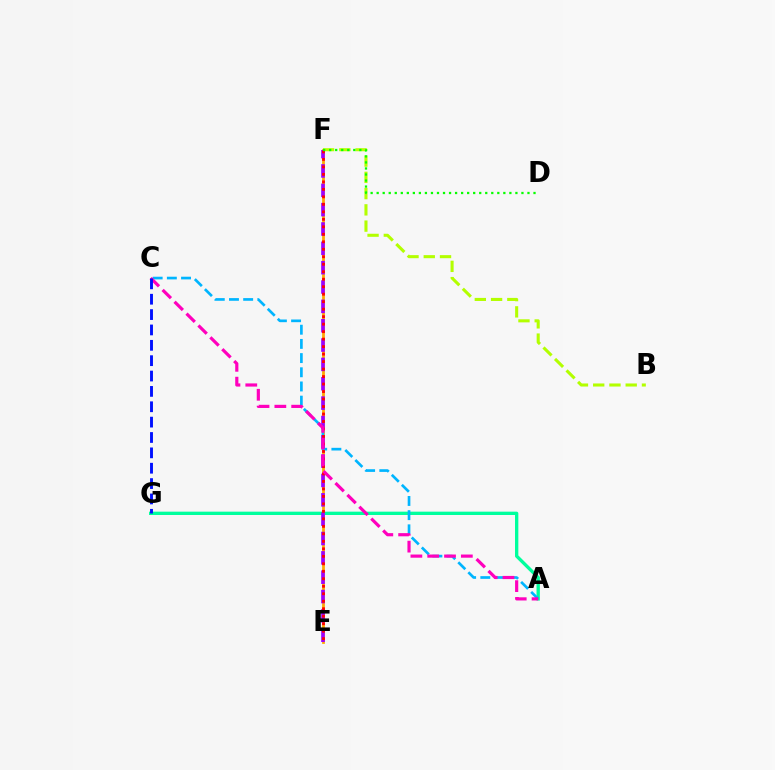{('E', 'F'): [{'color': '#ffa500', 'line_style': 'solid', 'thickness': 1.99}, {'color': '#9b00ff', 'line_style': 'dashed', 'thickness': 2.63}, {'color': '#ff0000', 'line_style': 'dotted', 'thickness': 2.03}], ('A', 'G'): [{'color': '#00ff9d', 'line_style': 'solid', 'thickness': 2.4}], ('A', 'C'): [{'color': '#00b5ff', 'line_style': 'dashed', 'thickness': 1.93}, {'color': '#ff00bd', 'line_style': 'dashed', 'thickness': 2.28}], ('B', 'F'): [{'color': '#b3ff00', 'line_style': 'dashed', 'thickness': 2.21}], ('D', 'F'): [{'color': '#08ff00', 'line_style': 'dotted', 'thickness': 1.64}], ('C', 'G'): [{'color': '#0010ff', 'line_style': 'dashed', 'thickness': 2.09}]}